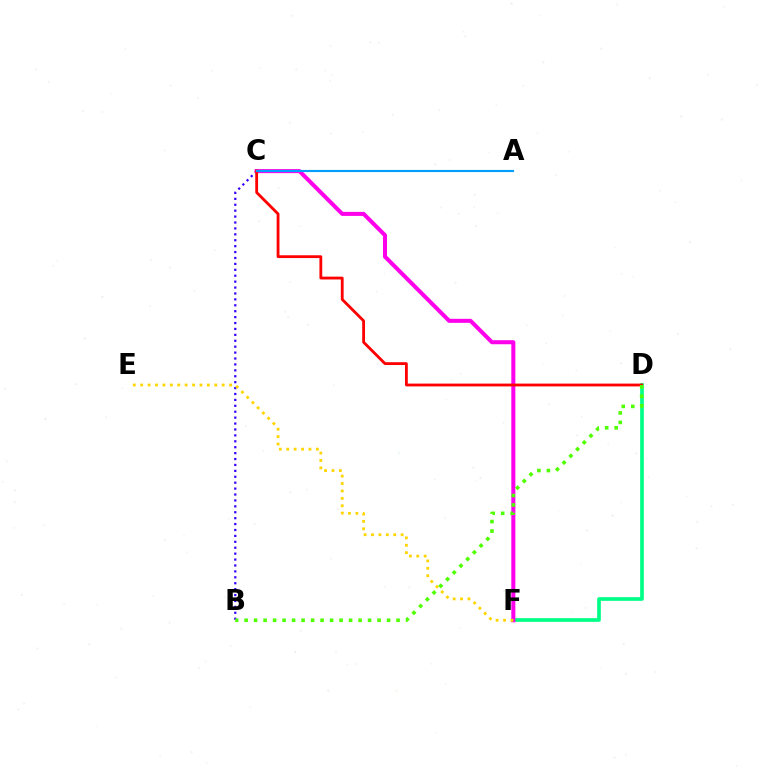{('B', 'C'): [{'color': '#3700ff', 'line_style': 'dotted', 'thickness': 1.61}], ('D', 'F'): [{'color': '#00ff86', 'line_style': 'solid', 'thickness': 2.65}], ('C', 'F'): [{'color': '#ff00ed', 'line_style': 'solid', 'thickness': 2.91}], ('E', 'F'): [{'color': '#ffd500', 'line_style': 'dotted', 'thickness': 2.01}], ('C', 'D'): [{'color': '#ff0000', 'line_style': 'solid', 'thickness': 2.03}], ('B', 'D'): [{'color': '#4fff00', 'line_style': 'dotted', 'thickness': 2.58}], ('A', 'C'): [{'color': '#009eff', 'line_style': 'solid', 'thickness': 1.53}]}